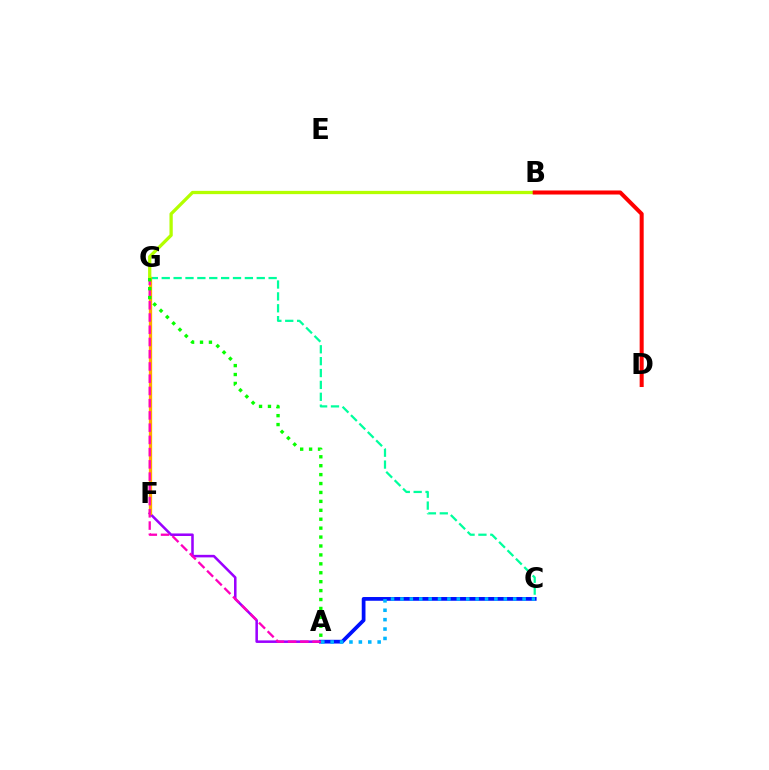{('C', 'G'): [{'color': '#00ff9d', 'line_style': 'dashed', 'thickness': 1.61}], ('A', 'F'): [{'color': '#9b00ff', 'line_style': 'solid', 'thickness': 1.83}], ('A', 'C'): [{'color': '#0010ff', 'line_style': 'solid', 'thickness': 2.69}, {'color': '#00b5ff', 'line_style': 'dotted', 'thickness': 2.55}], ('F', 'G'): [{'color': '#ffa500', 'line_style': 'solid', 'thickness': 2.37}], ('B', 'G'): [{'color': '#b3ff00', 'line_style': 'solid', 'thickness': 2.36}], ('A', 'G'): [{'color': '#ff00bd', 'line_style': 'dashed', 'thickness': 1.66}, {'color': '#08ff00', 'line_style': 'dotted', 'thickness': 2.42}], ('B', 'D'): [{'color': '#ff0000', 'line_style': 'solid', 'thickness': 2.9}]}